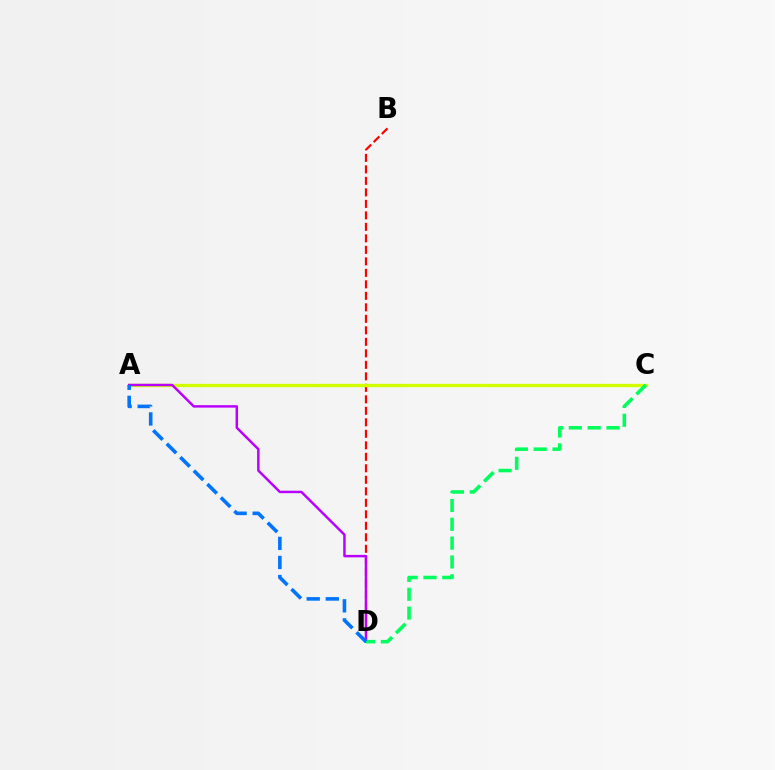{('B', 'D'): [{'color': '#ff0000', 'line_style': 'dashed', 'thickness': 1.56}], ('A', 'C'): [{'color': '#d1ff00', 'line_style': 'solid', 'thickness': 2.41}], ('A', 'D'): [{'color': '#b900ff', 'line_style': 'solid', 'thickness': 1.77}, {'color': '#0074ff', 'line_style': 'dashed', 'thickness': 2.59}], ('C', 'D'): [{'color': '#00ff5c', 'line_style': 'dashed', 'thickness': 2.56}]}